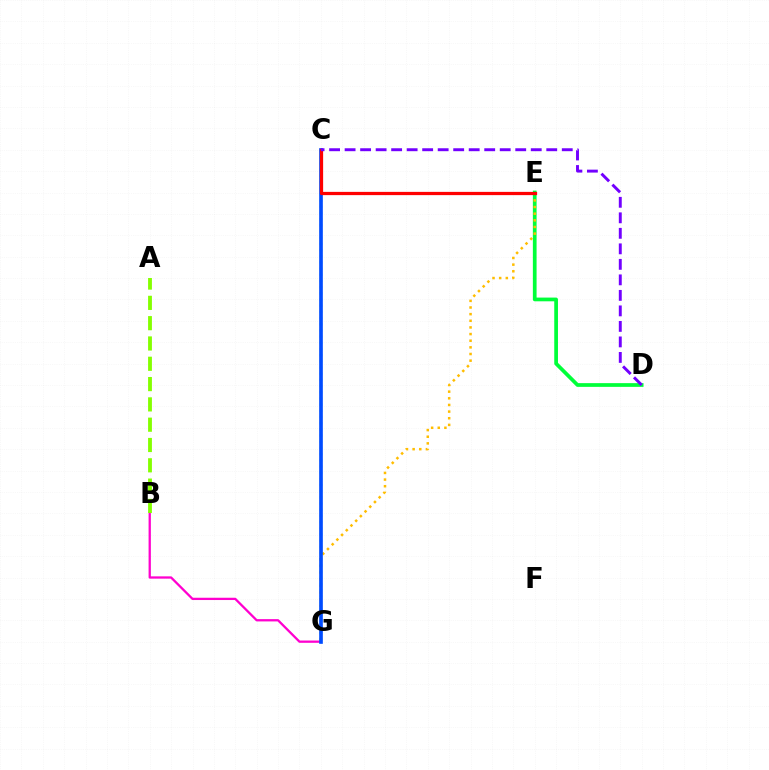{('D', 'E'): [{'color': '#00ff39', 'line_style': 'solid', 'thickness': 2.68}], ('B', 'G'): [{'color': '#ff00cf', 'line_style': 'solid', 'thickness': 1.65}], ('A', 'B'): [{'color': '#84ff00', 'line_style': 'dashed', 'thickness': 2.76}], ('E', 'G'): [{'color': '#ffbd00', 'line_style': 'dotted', 'thickness': 1.81}], ('C', 'G'): [{'color': '#00fff6', 'line_style': 'dotted', 'thickness': 1.68}, {'color': '#004bff', 'line_style': 'solid', 'thickness': 2.63}], ('C', 'E'): [{'color': '#ff0000', 'line_style': 'solid', 'thickness': 2.34}], ('C', 'D'): [{'color': '#7200ff', 'line_style': 'dashed', 'thickness': 2.11}]}